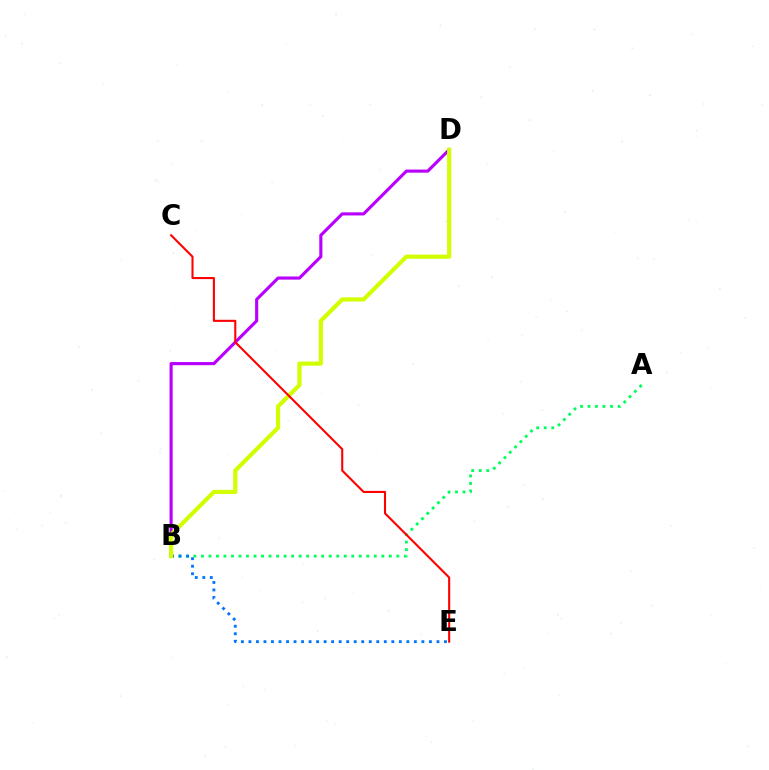{('A', 'B'): [{'color': '#00ff5c', 'line_style': 'dotted', 'thickness': 2.04}], ('B', 'D'): [{'color': '#b900ff', 'line_style': 'solid', 'thickness': 2.25}, {'color': '#d1ff00', 'line_style': 'solid', 'thickness': 2.99}], ('B', 'E'): [{'color': '#0074ff', 'line_style': 'dotted', 'thickness': 2.04}], ('C', 'E'): [{'color': '#ff0000', 'line_style': 'solid', 'thickness': 1.5}]}